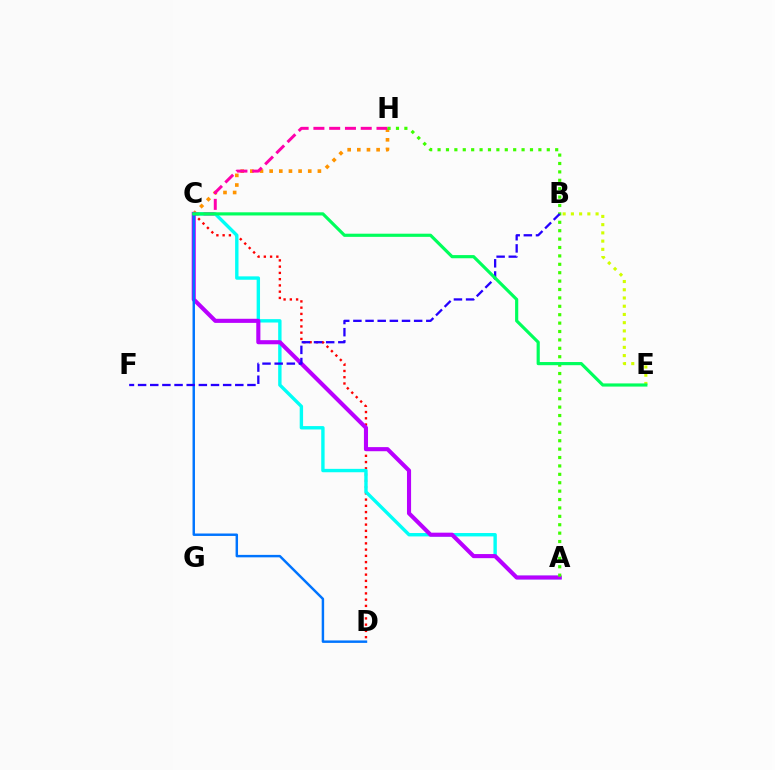{('C', 'D'): [{'color': '#ff0000', 'line_style': 'dotted', 'thickness': 1.7}, {'color': '#0074ff', 'line_style': 'solid', 'thickness': 1.77}], ('C', 'H'): [{'color': '#ff9400', 'line_style': 'dotted', 'thickness': 2.62}, {'color': '#ff00ac', 'line_style': 'dashed', 'thickness': 2.14}], ('A', 'C'): [{'color': '#00fff6', 'line_style': 'solid', 'thickness': 2.44}, {'color': '#b900ff', 'line_style': 'solid', 'thickness': 2.95}], ('B', 'E'): [{'color': '#d1ff00', 'line_style': 'dotted', 'thickness': 2.24}], ('A', 'H'): [{'color': '#3dff00', 'line_style': 'dotted', 'thickness': 2.28}], ('B', 'F'): [{'color': '#2500ff', 'line_style': 'dashed', 'thickness': 1.65}], ('C', 'E'): [{'color': '#00ff5c', 'line_style': 'solid', 'thickness': 2.28}]}